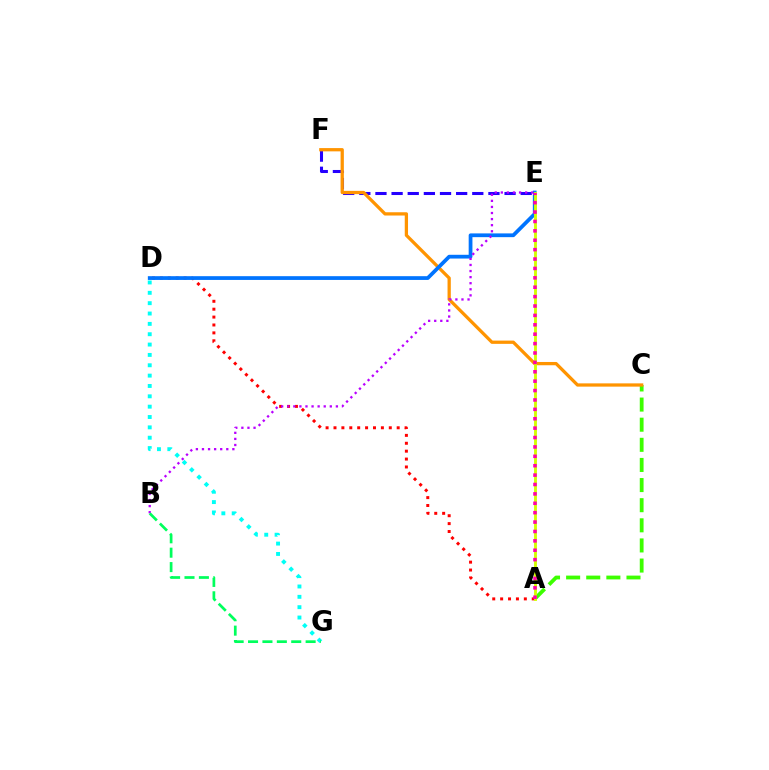{('E', 'F'): [{'color': '#2500ff', 'line_style': 'dashed', 'thickness': 2.19}], ('A', 'C'): [{'color': '#3dff00', 'line_style': 'dashed', 'thickness': 2.73}], ('A', 'D'): [{'color': '#ff0000', 'line_style': 'dotted', 'thickness': 2.15}], ('D', 'G'): [{'color': '#00fff6', 'line_style': 'dotted', 'thickness': 2.81}], ('C', 'F'): [{'color': '#ff9400', 'line_style': 'solid', 'thickness': 2.35}], ('D', 'E'): [{'color': '#0074ff', 'line_style': 'solid', 'thickness': 2.71}], ('A', 'E'): [{'color': '#d1ff00', 'line_style': 'solid', 'thickness': 2.06}, {'color': '#ff00ac', 'line_style': 'dotted', 'thickness': 2.55}], ('B', 'E'): [{'color': '#b900ff', 'line_style': 'dotted', 'thickness': 1.65}], ('B', 'G'): [{'color': '#00ff5c', 'line_style': 'dashed', 'thickness': 1.96}]}